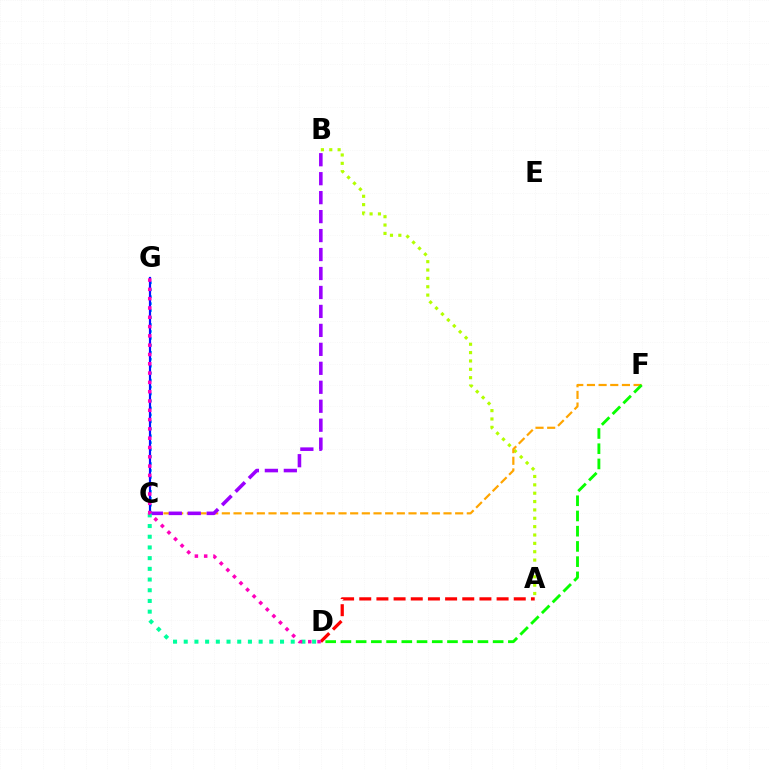{('A', 'B'): [{'color': '#b3ff00', 'line_style': 'dotted', 'thickness': 2.27}], ('C', 'F'): [{'color': '#ffa500', 'line_style': 'dashed', 'thickness': 1.58}], ('C', 'G'): [{'color': '#00b5ff', 'line_style': 'dotted', 'thickness': 1.89}, {'color': '#0010ff', 'line_style': 'solid', 'thickness': 1.59}], ('B', 'C'): [{'color': '#9b00ff', 'line_style': 'dashed', 'thickness': 2.58}], ('D', 'F'): [{'color': '#08ff00', 'line_style': 'dashed', 'thickness': 2.07}], ('C', 'D'): [{'color': '#00ff9d', 'line_style': 'dotted', 'thickness': 2.91}], ('A', 'D'): [{'color': '#ff0000', 'line_style': 'dashed', 'thickness': 2.33}], ('D', 'G'): [{'color': '#ff00bd', 'line_style': 'dotted', 'thickness': 2.53}]}